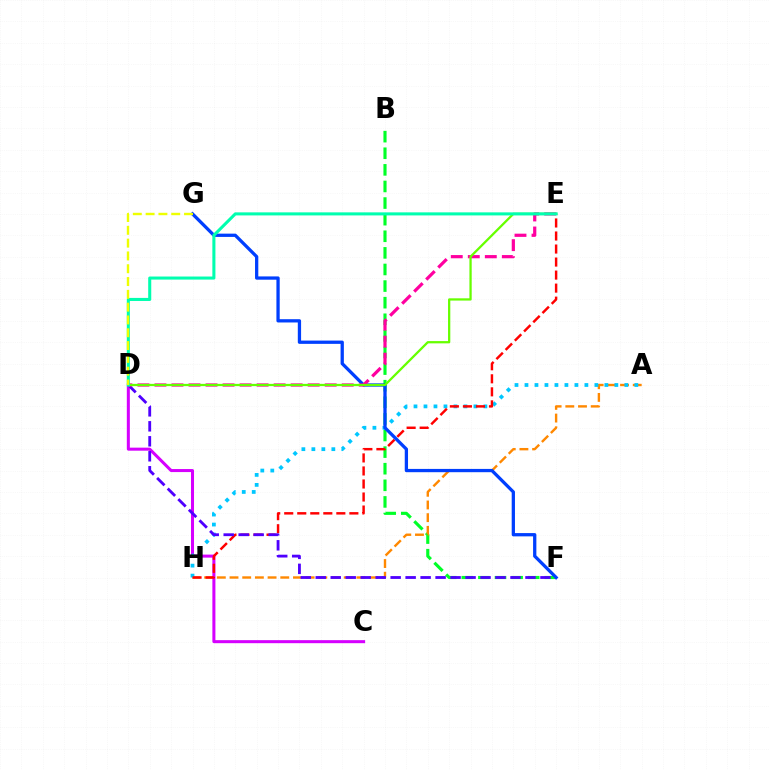{('B', 'F'): [{'color': '#00ff27', 'line_style': 'dashed', 'thickness': 2.26}], ('A', 'H'): [{'color': '#ff8800', 'line_style': 'dashed', 'thickness': 1.72}, {'color': '#00c7ff', 'line_style': 'dotted', 'thickness': 2.71}], ('C', 'D'): [{'color': '#d600ff', 'line_style': 'solid', 'thickness': 2.18}], ('E', 'H'): [{'color': '#ff0000', 'line_style': 'dashed', 'thickness': 1.77}], ('D', 'F'): [{'color': '#4f00ff', 'line_style': 'dashed', 'thickness': 2.04}], ('F', 'G'): [{'color': '#003fff', 'line_style': 'solid', 'thickness': 2.36}], ('D', 'E'): [{'color': '#ff00a0', 'line_style': 'dashed', 'thickness': 2.31}, {'color': '#66ff00', 'line_style': 'solid', 'thickness': 1.63}, {'color': '#00ffaf', 'line_style': 'solid', 'thickness': 2.2}], ('D', 'G'): [{'color': '#eeff00', 'line_style': 'dashed', 'thickness': 1.74}]}